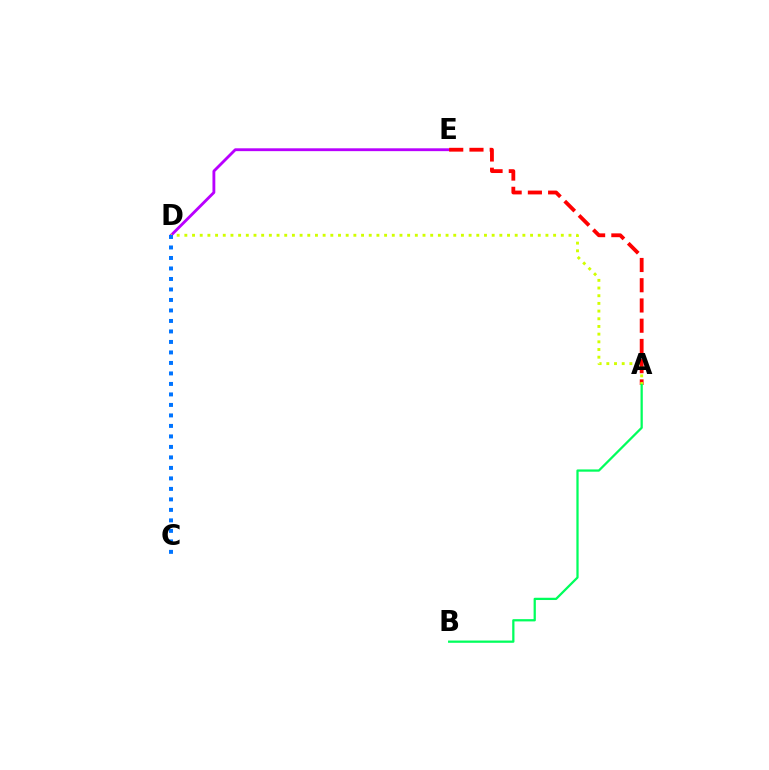{('D', 'E'): [{'color': '#b900ff', 'line_style': 'solid', 'thickness': 2.05}], ('A', 'E'): [{'color': '#ff0000', 'line_style': 'dashed', 'thickness': 2.75}], ('A', 'D'): [{'color': '#d1ff00', 'line_style': 'dotted', 'thickness': 2.09}], ('C', 'D'): [{'color': '#0074ff', 'line_style': 'dotted', 'thickness': 2.85}], ('A', 'B'): [{'color': '#00ff5c', 'line_style': 'solid', 'thickness': 1.63}]}